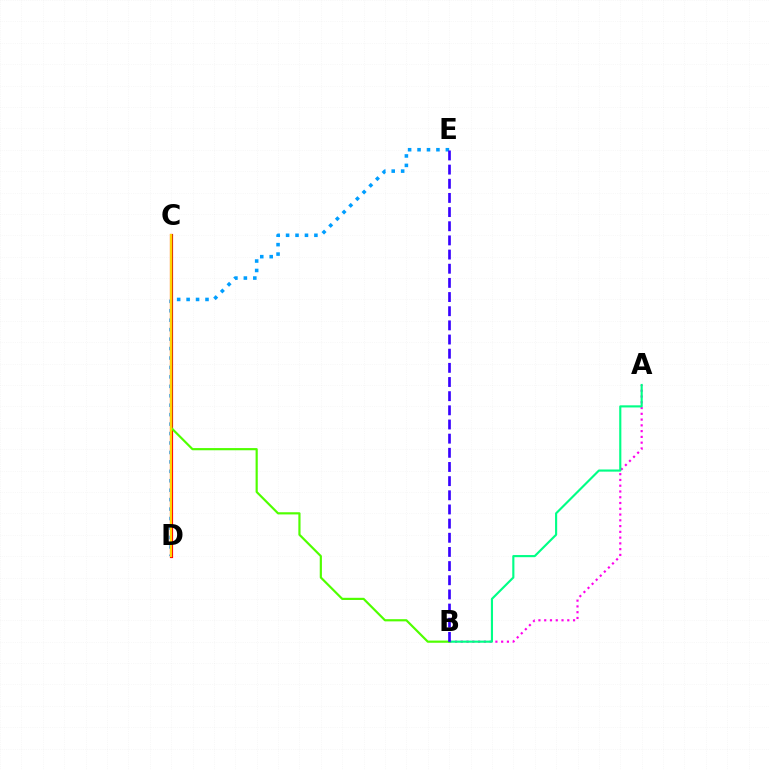{('A', 'B'): [{'color': '#ff00ed', 'line_style': 'dotted', 'thickness': 1.57}, {'color': '#00ff86', 'line_style': 'solid', 'thickness': 1.54}], ('D', 'E'): [{'color': '#009eff', 'line_style': 'dotted', 'thickness': 2.57}], ('C', 'D'): [{'color': '#ff0000', 'line_style': 'solid', 'thickness': 2.29}, {'color': '#ffd500', 'line_style': 'solid', 'thickness': 1.57}], ('B', 'C'): [{'color': '#4fff00', 'line_style': 'solid', 'thickness': 1.57}], ('B', 'E'): [{'color': '#3700ff', 'line_style': 'dashed', 'thickness': 1.92}]}